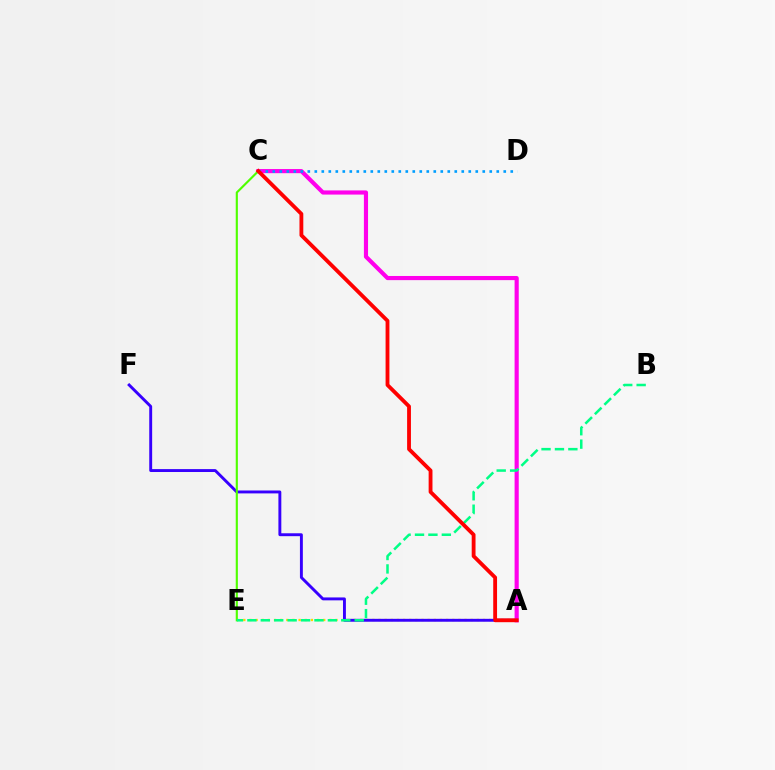{('A', 'E'): [{'color': '#ffd500', 'line_style': 'dotted', 'thickness': 1.67}], ('A', 'F'): [{'color': '#3700ff', 'line_style': 'solid', 'thickness': 2.09}], ('A', 'C'): [{'color': '#ff00ed', 'line_style': 'solid', 'thickness': 2.99}, {'color': '#ff0000', 'line_style': 'solid', 'thickness': 2.75}], ('C', 'D'): [{'color': '#009eff', 'line_style': 'dotted', 'thickness': 1.9}], ('C', 'E'): [{'color': '#4fff00', 'line_style': 'solid', 'thickness': 1.54}], ('B', 'E'): [{'color': '#00ff86', 'line_style': 'dashed', 'thickness': 1.82}]}